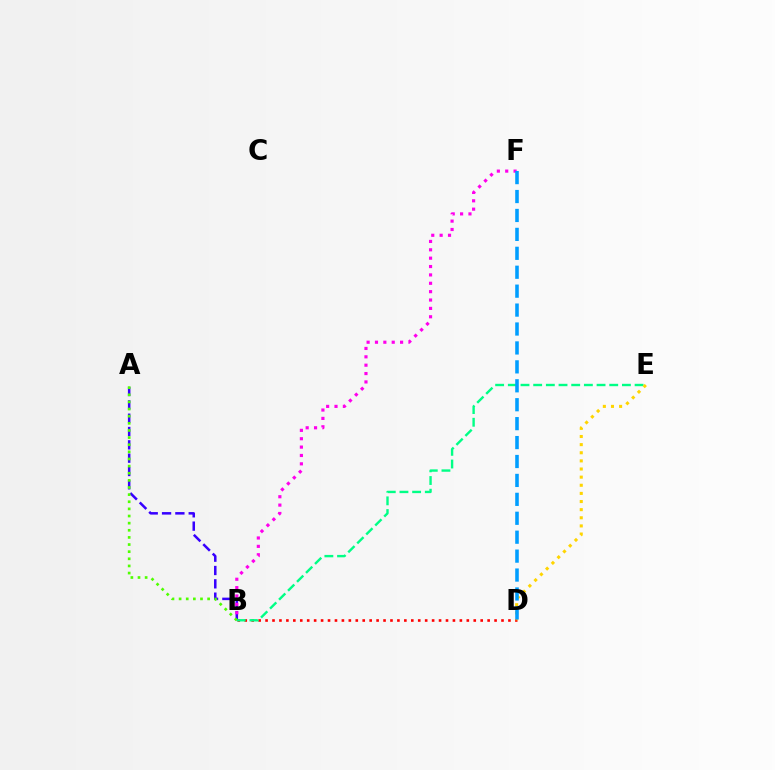{('B', 'D'): [{'color': '#ff0000', 'line_style': 'dotted', 'thickness': 1.89}], ('A', 'B'): [{'color': '#3700ff', 'line_style': 'dashed', 'thickness': 1.81}, {'color': '#4fff00', 'line_style': 'dotted', 'thickness': 1.94}], ('B', 'F'): [{'color': '#ff00ed', 'line_style': 'dotted', 'thickness': 2.27}], ('B', 'E'): [{'color': '#00ff86', 'line_style': 'dashed', 'thickness': 1.72}], ('D', 'E'): [{'color': '#ffd500', 'line_style': 'dotted', 'thickness': 2.21}], ('D', 'F'): [{'color': '#009eff', 'line_style': 'dashed', 'thickness': 2.57}]}